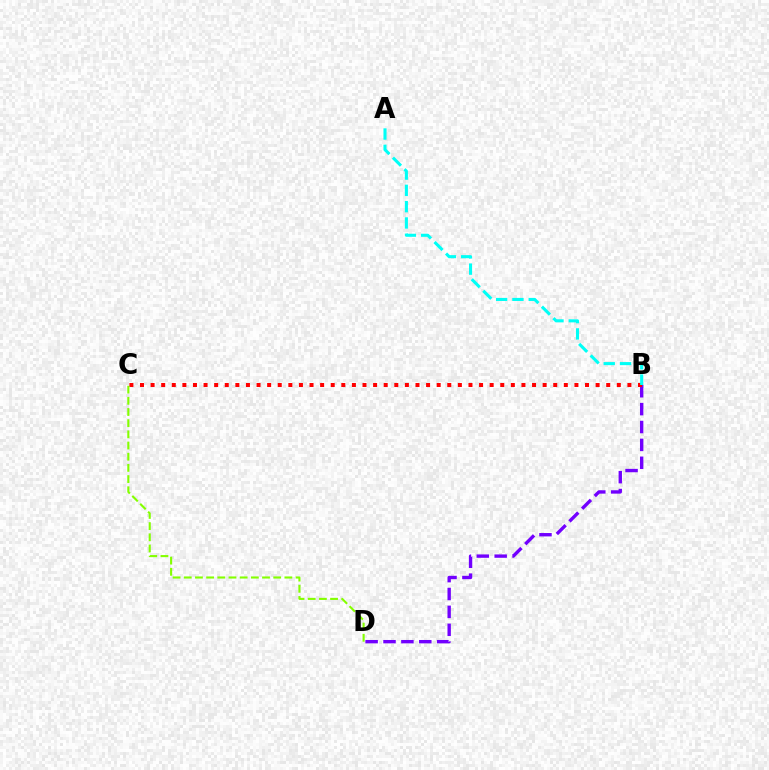{('B', 'D'): [{'color': '#7200ff', 'line_style': 'dashed', 'thickness': 2.43}], ('B', 'C'): [{'color': '#ff0000', 'line_style': 'dotted', 'thickness': 2.88}], ('C', 'D'): [{'color': '#84ff00', 'line_style': 'dashed', 'thickness': 1.52}], ('A', 'B'): [{'color': '#00fff6', 'line_style': 'dashed', 'thickness': 2.21}]}